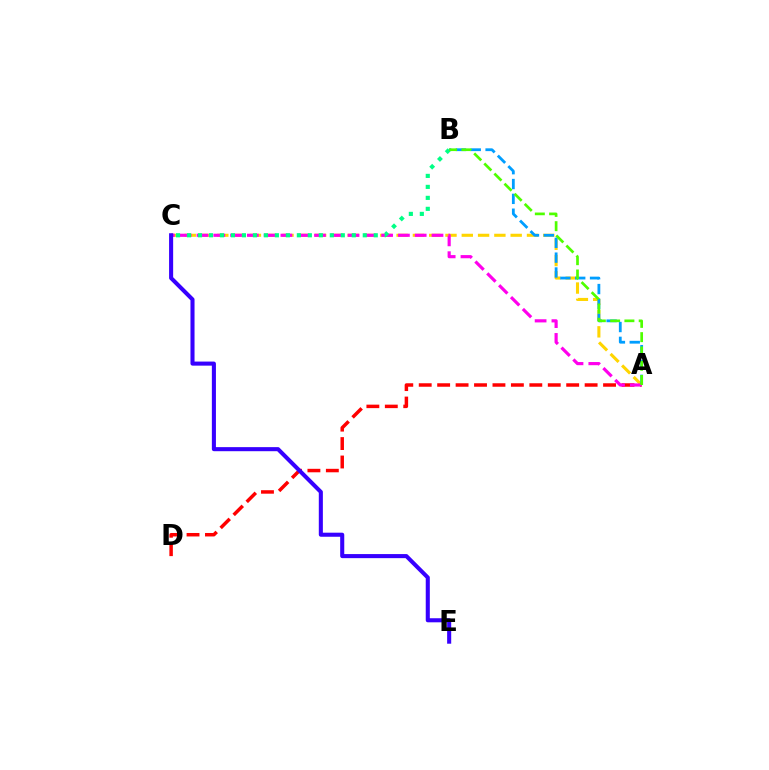{('A', 'C'): [{'color': '#ffd500', 'line_style': 'dashed', 'thickness': 2.21}, {'color': '#ff00ed', 'line_style': 'dashed', 'thickness': 2.28}], ('A', 'B'): [{'color': '#009eff', 'line_style': 'dashed', 'thickness': 2.02}, {'color': '#4fff00', 'line_style': 'dashed', 'thickness': 1.94}], ('A', 'D'): [{'color': '#ff0000', 'line_style': 'dashed', 'thickness': 2.5}], ('C', 'E'): [{'color': '#3700ff', 'line_style': 'solid', 'thickness': 2.93}], ('B', 'C'): [{'color': '#00ff86', 'line_style': 'dotted', 'thickness': 2.98}]}